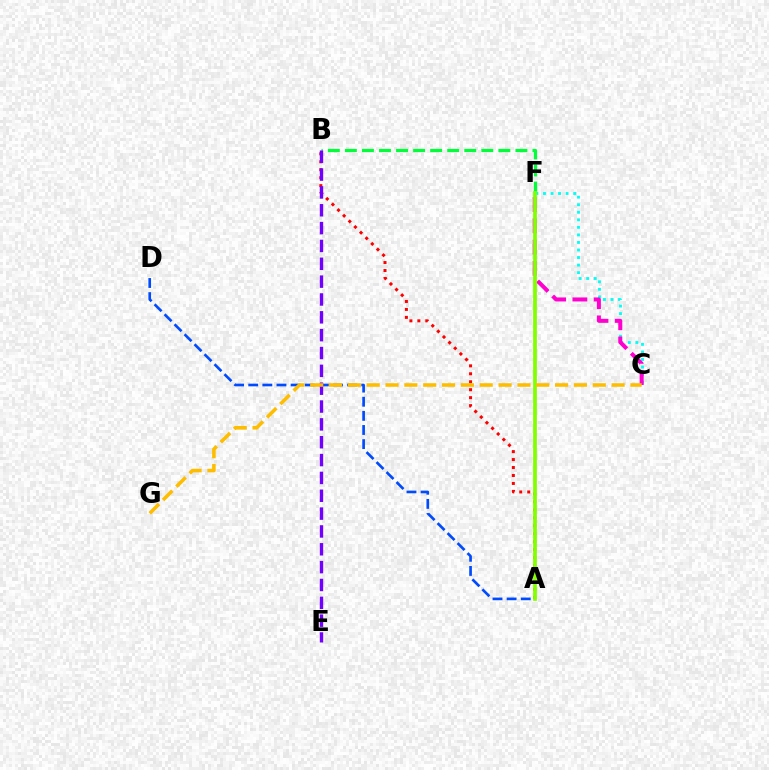{('C', 'F'): [{'color': '#00fff6', 'line_style': 'dotted', 'thickness': 2.05}, {'color': '#ff00cf', 'line_style': 'dashed', 'thickness': 2.88}], ('A', 'B'): [{'color': '#ff0000', 'line_style': 'dotted', 'thickness': 2.16}], ('B', 'F'): [{'color': '#00ff39', 'line_style': 'dashed', 'thickness': 2.32}], ('A', 'F'): [{'color': '#84ff00', 'line_style': 'solid', 'thickness': 2.68}], ('A', 'D'): [{'color': '#004bff', 'line_style': 'dashed', 'thickness': 1.92}], ('B', 'E'): [{'color': '#7200ff', 'line_style': 'dashed', 'thickness': 2.42}], ('C', 'G'): [{'color': '#ffbd00', 'line_style': 'dashed', 'thickness': 2.56}]}